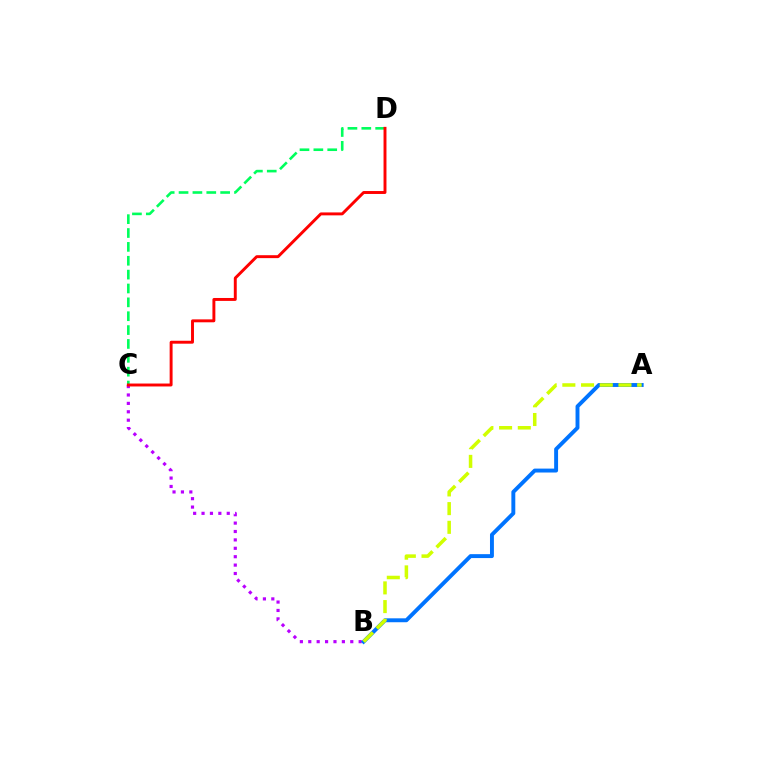{('C', 'D'): [{'color': '#00ff5c', 'line_style': 'dashed', 'thickness': 1.88}, {'color': '#ff0000', 'line_style': 'solid', 'thickness': 2.11}], ('B', 'C'): [{'color': '#b900ff', 'line_style': 'dotted', 'thickness': 2.28}], ('A', 'B'): [{'color': '#0074ff', 'line_style': 'solid', 'thickness': 2.82}, {'color': '#d1ff00', 'line_style': 'dashed', 'thickness': 2.54}]}